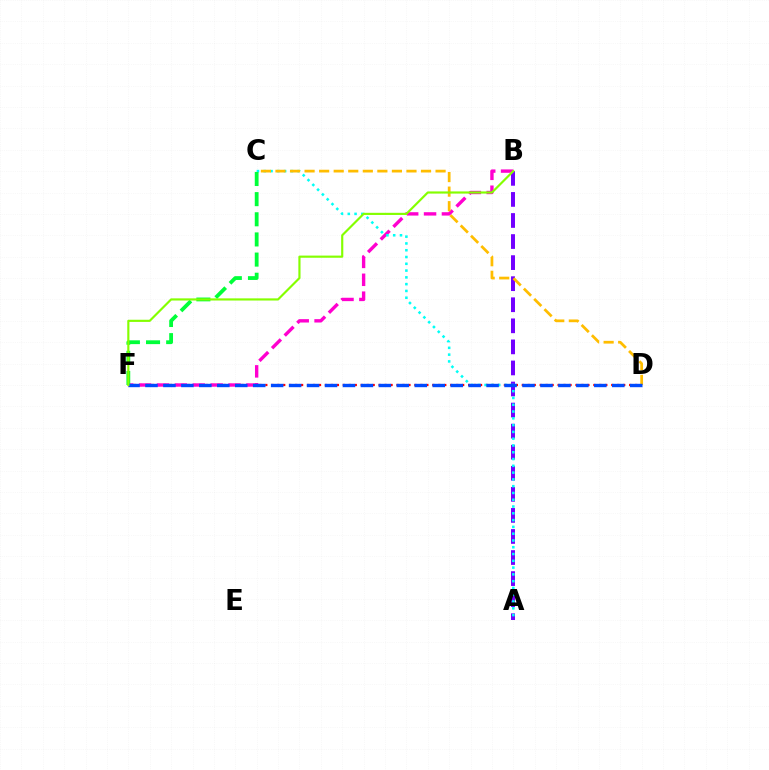{('A', 'B'): [{'color': '#7200ff', 'line_style': 'dashed', 'thickness': 2.86}], ('D', 'F'): [{'color': '#ff0000', 'line_style': 'dotted', 'thickness': 1.62}, {'color': '#004bff', 'line_style': 'dashed', 'thickness': 2.44}], ('B', 'F'): [{'color': '#ff00cf', 'line_style': 'dashed', 'thickness': 2.43}, {'color': '#84ff00', 'line_style': 'solid', 'thickness': 1.56}], ('A', 'C'): [{'color': '#00fff6', 'line_style': 'dotted', 'thickness': 1.84}], ('C', 'F'): [{'color': '#00ff39', 'line_style': 'dashed', 'thickness': 2.74}], ('C', 'D'): [{'color': '#ffbd00', 'line_style': 'dashed', 'thickness': 1.98}]}